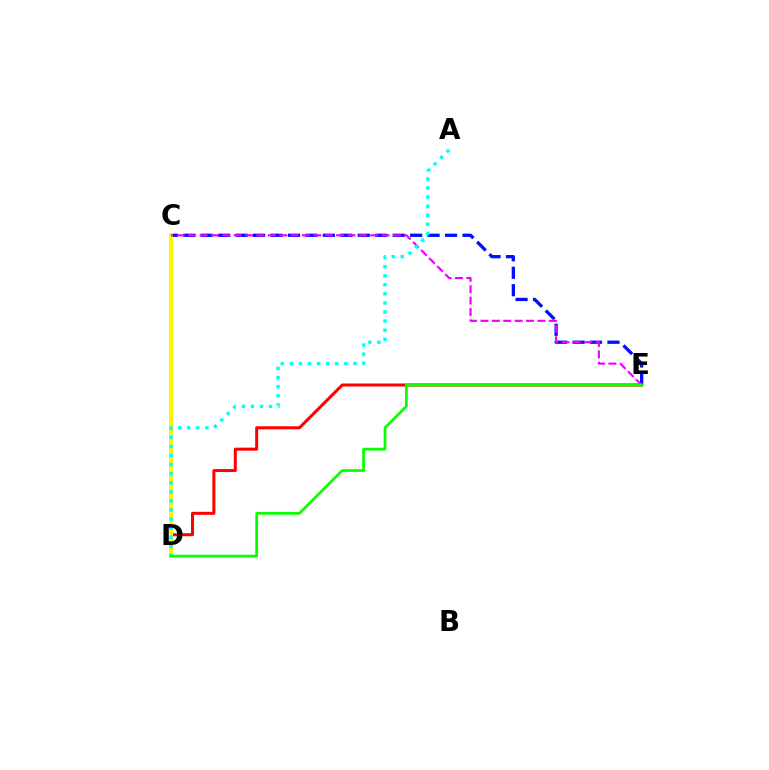{('C', 'E'): [{'color': '#0010ff', 'line_style': 'dashed', 'thickness': 2.37}, {'color': '#ee00ff', 'line_style': 'dashed', 'thickness': 1.55}], ('D', 'E'): [{'color': '#ff0000', 'line_style': 'solid', 'thickness': 2.17}, {'color': '#08ff00', 'line_style': 'solid', 'thickness': 1.98}], ('C', 'D'): [{'color': '#fcf500', 'line_style': 'solid', 'thickness': 2.87}], ('A', 'D'): [{'color': '#00fff6', 'line_style': 'dotted', 'thickness': 2.47}]}